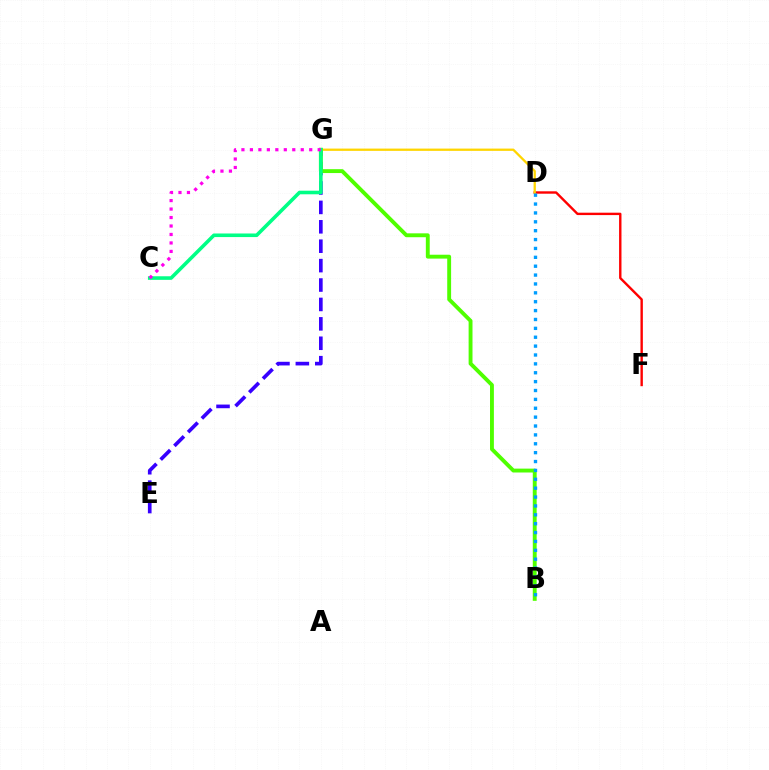{('D', 'F'): [{'color': '#ff0000', 'line_style': 'solid', 'thickness': 1.72}], ('E', 'G'): [{'color': '#3700ff', 'line_style': 'dashed', 'thickness': 2.64}], ('D', 'G'): [{'color': '#ffd500', 'line_style': 'solid', 'thickness': 1.65}], ('B', 'G'): [{'color': '#4fff00', 'line_style': 'solid', 'thickness': 2.79}], ('C', 'G'): [{'color': '#00ff86', 'line_style': 'solid', 'thickness': 2.58}, {'color': '#ff00ed', 'line_style': 'dotted', 'thickness': 2.3}], ('B', 'D'): [{'color': '#009eff', 'line_style': 'dotted', 'thickness': 2.41}]}